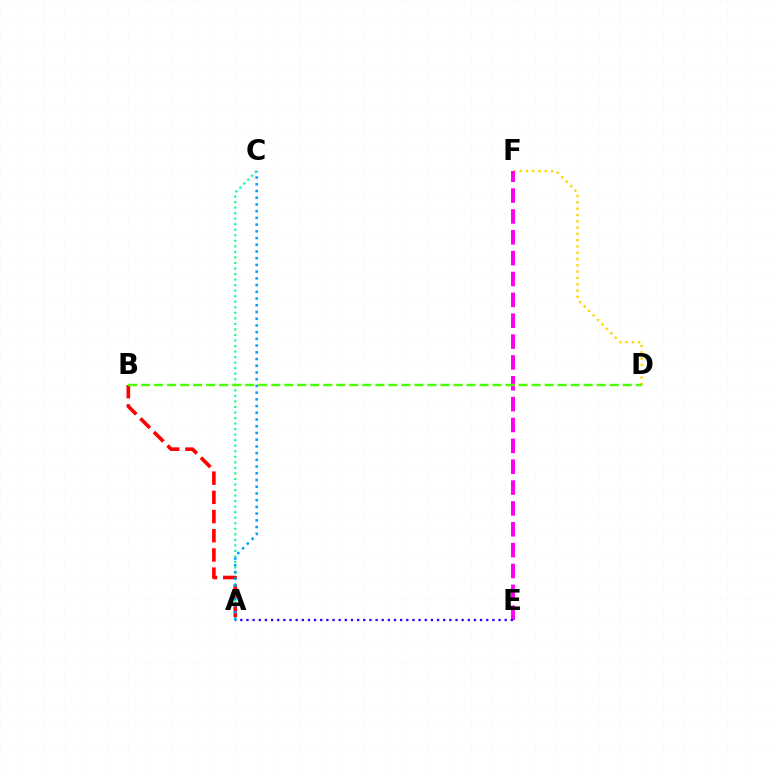{('D', 'F'): [{'color': '#ffd500', 'line_style': 'dotted', 'thickness': 1.71}], ('A', 'C'): [{'color': '#00ff86', 'line_style': 'dotted', 'thickness': 1.5}, {'color': '#009eff', 'line_style': 'dotted', 'thickness': 1.83}], ('E', 'F'): [{'color': '#ff00ed', 'line_style': 'dashed', 'thickness': 2.83}], ('A', 'E'): [{'color': '#3700ff', 'line_style': 'dotted', 'thickness': 1.67}], ('A', 'B'): [{'color': '#ff0000', 'line_style': 'dashed', 'thickness': 2.61}], ('B', 'D'): [{'color': '#4fff00', 'line_style': 'dashed', 'thickness': 1.77}]}